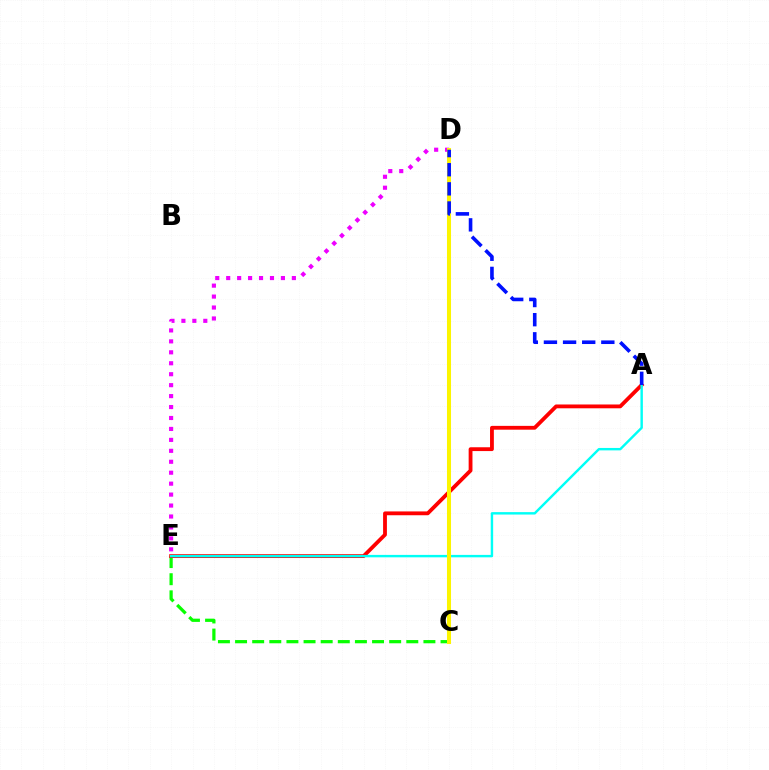{('D', 'E'): [{'color': '#ee00ff', 'line_style': 'dotted', 'thickness': 2.97}], ('C', 'E'): [{'color': '#08ff00', 'line_style': 'dashed', 'thickness': 2.33}], ('A', 'E'): [{'color': '#ff0000', 'line_style': 'solid', 'thickness': 2.75}, {'color': '#00fff6', 'line_style': 'solid', 'thickness': 1.75}], ('C', 'D'): [{'color': '#fcf500', 'line_style': 'solid', 'thickness': 2.9}], ('A', 'D'): [{'color': '#0010ff', 'line_style': 'dashed', 'thickness': 2.6}]}